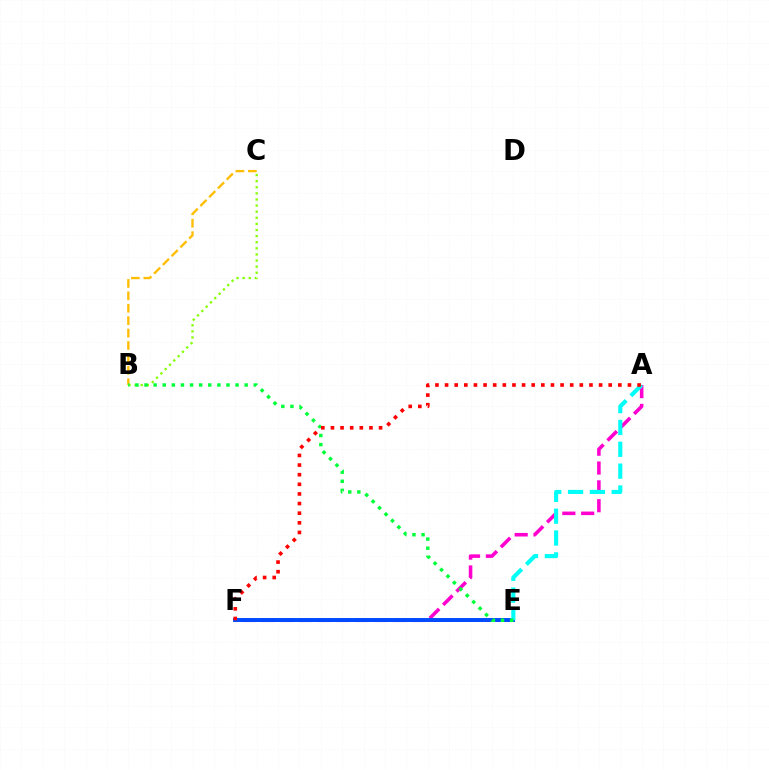{('A', 'F'): [{'color': '#ff00cf', 'line_style': 'dashed', 'thickness': 2.56}, {'color': '#ff0000', 'line_style': 'dotted', 'thickness': 2.62}], ('E', 'F'): [{'color': '#7200ff', 'line_style': 'solid', 'thickness': 1.97}, {'color': '#004bff', 'line_style': 'solid', 'thickness': 2.82}], ('B', 'C'): [{'color': '#ffbd00', 'line_style': 'dashed', 'thickness': 1.69}, {'color': '#84ff00', 'line_style': 'dotted', 'thickness': 1.66}], ('A', 'E'): [{'color': '#00fff6', 'line_style': 'dashed', 'thickness': 2.97}], ('B', 'E'): [{'color': '#00ff39', 'line_style': 'dotted', 'thickness': 2.47}]}